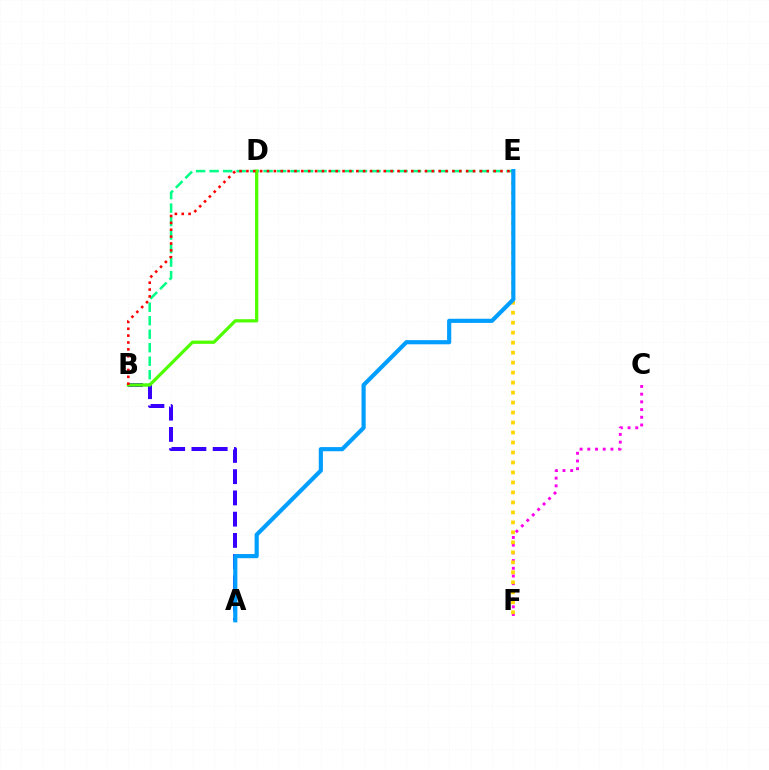{('B', 'E'): [{'color': '#00ff86', 'line_style': 'dashed', 'thickness': 1.83}, {'color': '#ff0000', 'line_style': 'dotted', 'thickness': 1.87}], ('A', 'B'): [{'color': '#3700ff', 'line_style': 'dashed', 'thickness': 2.89}], ('C', 'F'): [{'color': '#ff00ed', 'line_style': 'dotted', 'thickness': 2.09}], ('E', 'F'): [{'color': '#ffd500', 'line_style': 'dotted', 'thickness': 2.71}], ('B', 'D'): [{'color': '#4fff00', 'line_style': 'solid', 'thickness': 2.34}], ('A', 'E'): [{'color': '#009eff', 'line_style': 'solid', 'thickness': 2.99}]}